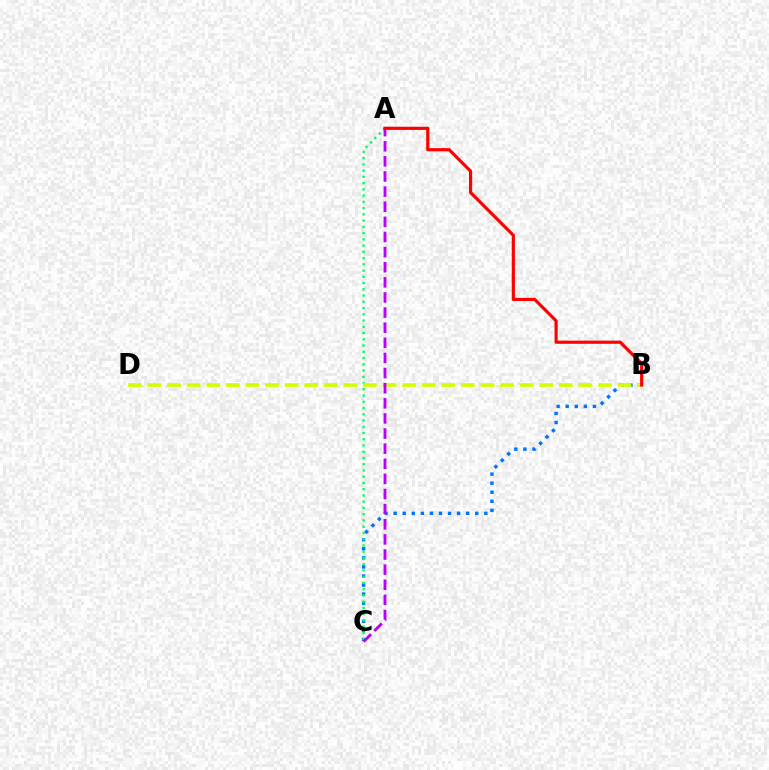{('B', 'C'): [{'color': '#0074ff', 'line_style': 'dotted', 'thickness': 2.46}], ('A', 'C'): [{'color': '#00ff5c', 'line_style': 'dotted', 'thickness': 1.7}, {'color': '#b900ff', 'line_style': 'dashed', 'thickness': 2.05}], ('B', 'D'): [{'color': '#d1ff00', 'line_style': 'dashed', 'thickness': 2.66}], ('A', 'B'): [{'color': '#ff0000', 'line_style': 'solid', 'thickness': 2.28}]}